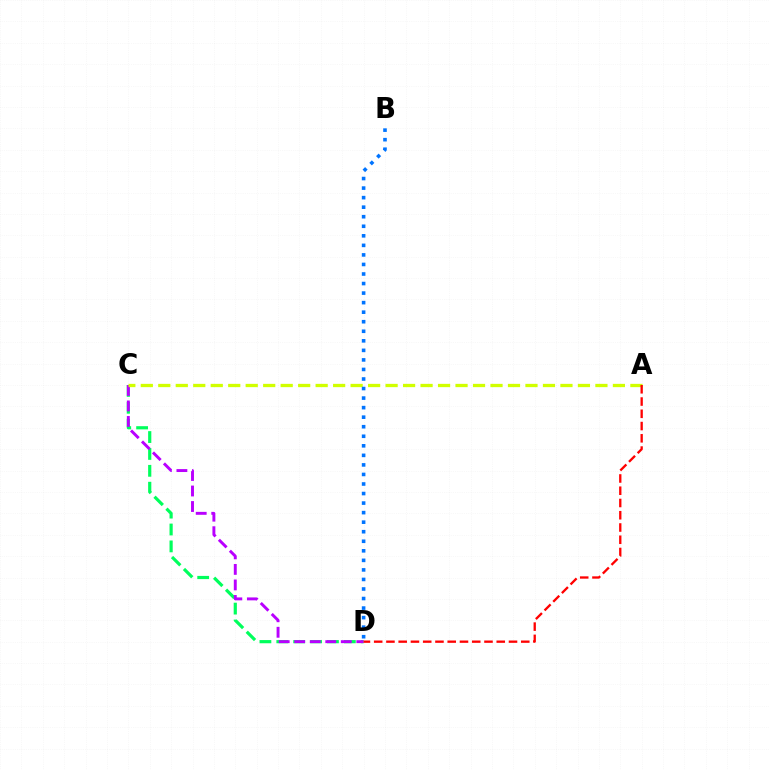{('C', 'D'): [{'color': '#00ff5c', 'line_style': 'dashed', 'thickness': 2.29}, {'color': '#b900ff', 'line_style': 'dashed', 'thickness': 2.11}], ('A', 'C'): [{'color': '#d1ff00', 'line_style': 'dashed', 'thickness': 2.38}], ('A', 'D'): [{'color': '#ff0000', 'line_style': 'dashed', 'thickness': 1.67}], ('B', 'D'): [{'color': '#0074ff', 'line_style': 'dotted', 'thickness': 2.59}]}